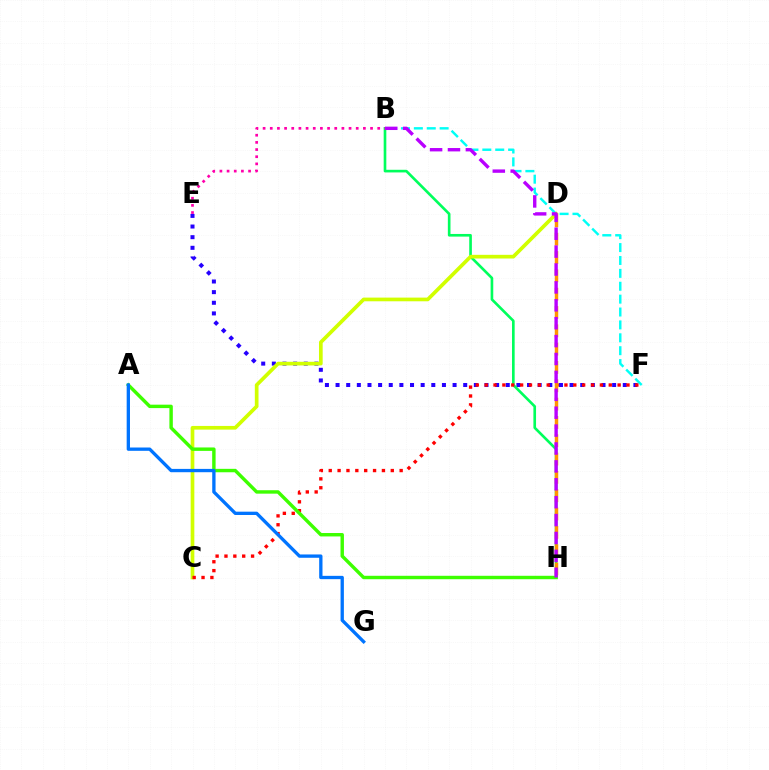{('B', 'F'): [{'color': '#00fff6', 'line_style': 'dashed', 'thickness': 1.75}], ('E', 'F'): [{'color': '#2500ff', 'line_style': 'dotted', 'thickness': 2.89}], ('B', 'H'): [{'color': '#00ff5c', 'line_style': 'solid', 'thickness': 1.9}, {'color': '#b900ff', 'line_style': 'dashed', 'thickness': 2.43}], ('C', 'D'): [{'color': '#d1ff00', 'line_style': 'solid', 'thickness': 2.65}], ('C', 'F'): [{'color': '#ff0000', 'line_style': 'dotted', 'thickness': 2.41}], ('B', 'E'): [{'color': '#ff00ac', 'line_style': 'dotted', 'thickness': 1.95}], ('A', 'H'): [{'color': '#3dff00', 'line_style': 'solid', 'thickness': 2.46}], ('A', 'G'): [{'color': '#0074ff', 'line_style': 'solid', 'thickness': 2.39}], ('D', 'H'): [{'color': '#ff9400', 'line_style': 'dashed', 'thickness': 2.49}]}